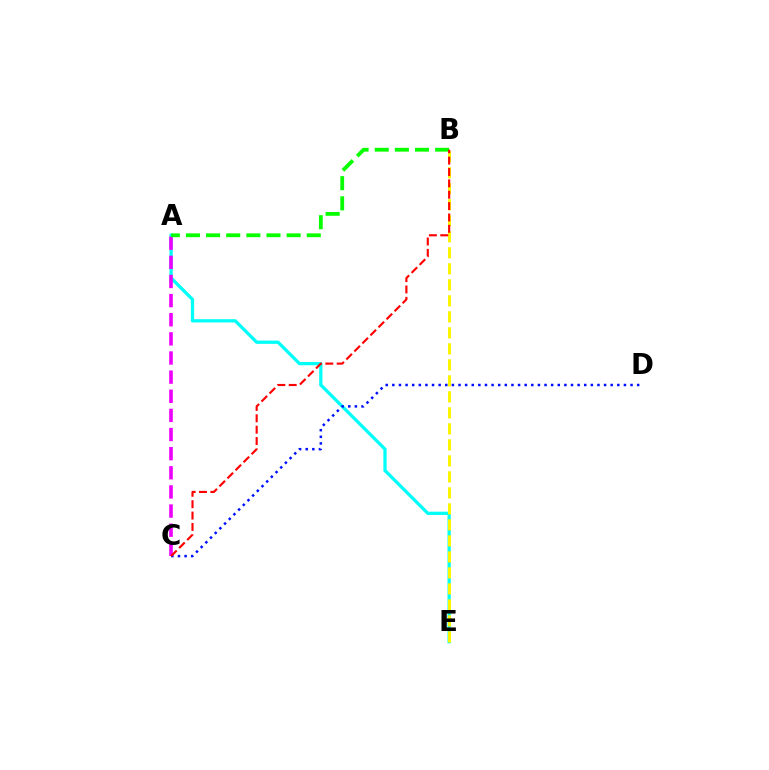{('A', 'E'): [{'color': '#00fff6', 'line_style': 'solid', 'thickness': 2.35}], ('B', 'E'): [{'color': '#fcf500', 'line_style': 'dashed', 'thickness': 2.17}], ('A', 'C'): [{'color': '#ee00ff', 'line_style': 'dashed', 'thickness': 2.6}], ('A', 'B'): [{'color': '#08ff00', 'line_style': 'dashed', 'thickness': 2.74}], ('C', 'D'): [{'color': '#0010ff', 'line_style': 'dotted', 'thickness': 1.8}], ('B', 'C'): [{'color': '#ff0000', 'line_style': 'dashed', 'thickness': 1.54}]}